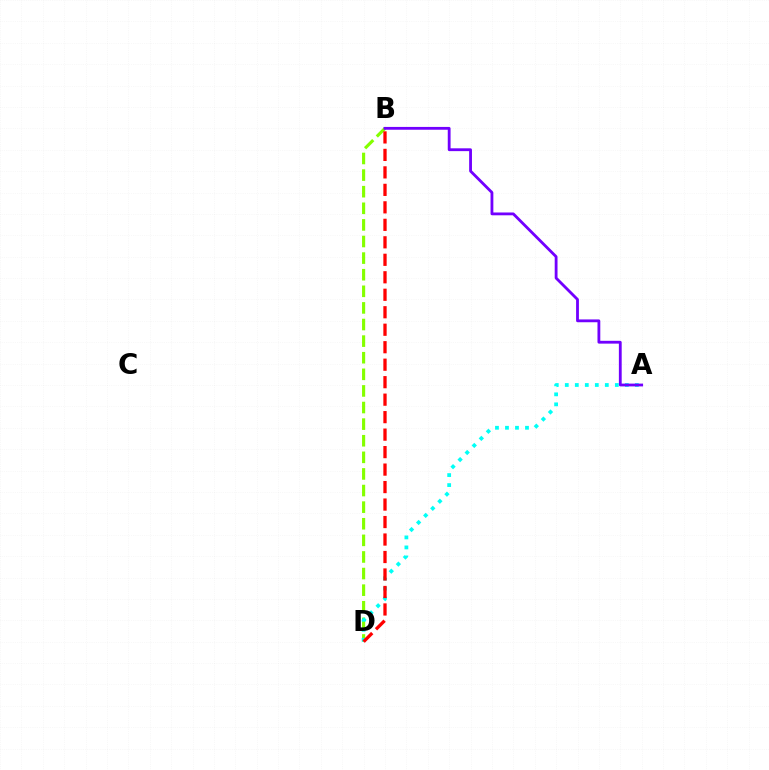{('B', 'D'): [{'color': '#84ff00', 'line_style': 'dashed', 'thickness': 2.26}, {'color': '#ff0000', 'line_style': 'dashed', 'thickness': 2.38}], ('A', 'D'): [{'color': '#00fff6', 'line_style': 'dotted', 'thickness': 2.72}], ('A', 'B'): [{'color': '#7200ff', 'line_style': 'solid', 'thickness': 2.03}]}